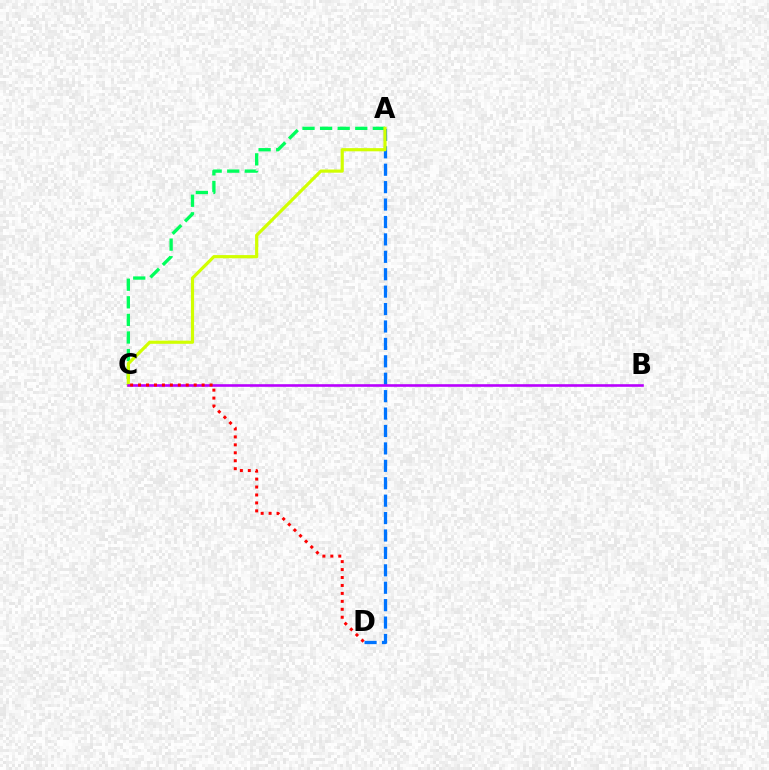{('A', 'D'): [{'color': '#0074ff', 'line_style': 'dashed', 'thickness': 2.37}], ('A', 'C'): [{'color': '#00ff5c', 'line_style': 'dashed', 'thickness': 2.39}, {'color': '#d1ff00', 'line_style': 'solid', 'thickness': 2.29}], ('B', 'C'): [{'color': '#b900ff', 'line_style': 'solid', 'thickness': 1.89}], ('C', 'D'): [{'color': '#ff0000', 'line_style': 'dotted', 'thickness': 2.16}]}